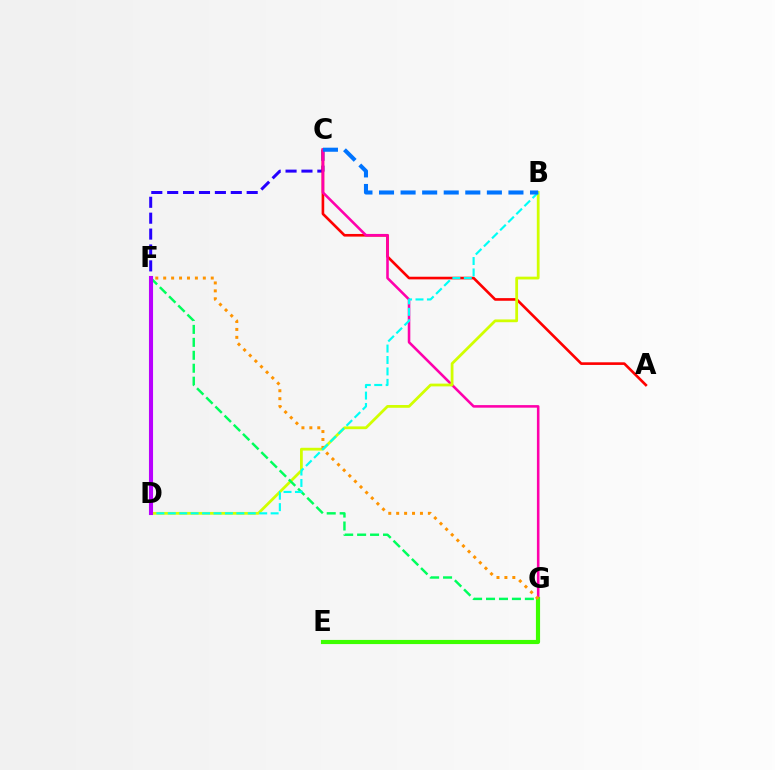{('C', 'F'): [{'color': '#2500ff', 'line_style': 'dashed', 'thickness': 2.16}], ('A', 'C'): [{'color': '#ff0000', 'line_style': 'solid', 'thickness': 1.9}], ('C', 'G'): [{'color': '#ff00ac', 'line_style': 'solid', 'thickness': 1.86}], ('B', 'D'): [{'color': '#d1ff00', 'line_style': 'solid', 'thickness': 2.0}, {'color': '#00fff6', 'line_style': 'dashed', 'thickness': 1.55}], ('E', 'G'): [{'color': '#3dff00', 'line_style': 'solid', 'thickness': 2.99}], ('F', 'G'): [{'color': '#00ff5c', 'line_style': 'dashed', 'thickness': 1.76}, {'color': '#ff9400', 'line_style': 'dotted', 'thickness': 2.15}], ('B', 'C'): [{'color': '#0074ff', 'line_style': 'dashed', 'thickness': 2.93}], ('D', 'F'): [{'color': '#b900ff', 'line_style': 'solid', 'thickness': 2.94}]}